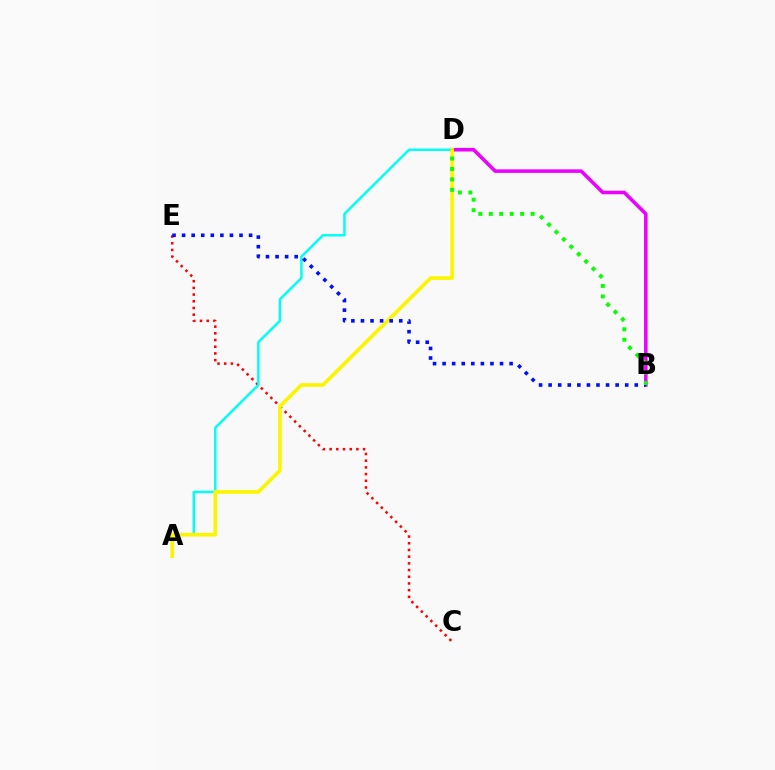{('C', 'E'): [{'color': '#ff0000', 'line_style': 'dotted', 'thickness': 1.82}], ('B', 'D'): [{'color': '#ee00ff', 'line_style': 'solid', 'thickness': 2.55}, {'color': '#08ff00', 'line_style': 'dotted', 'thickness': 2.84}], ('A', 'D'): [{'color': '#00fff6', 'line_style': 'solid', 'thickness': 1.78}, {'color': '#fcf500', 'line_style': 'solid', 'thickness': 2.62}], ('B', 'E'): [{'color': '#0010ff', 'line_style': 'dotted', 'thickness': 2.6}]}